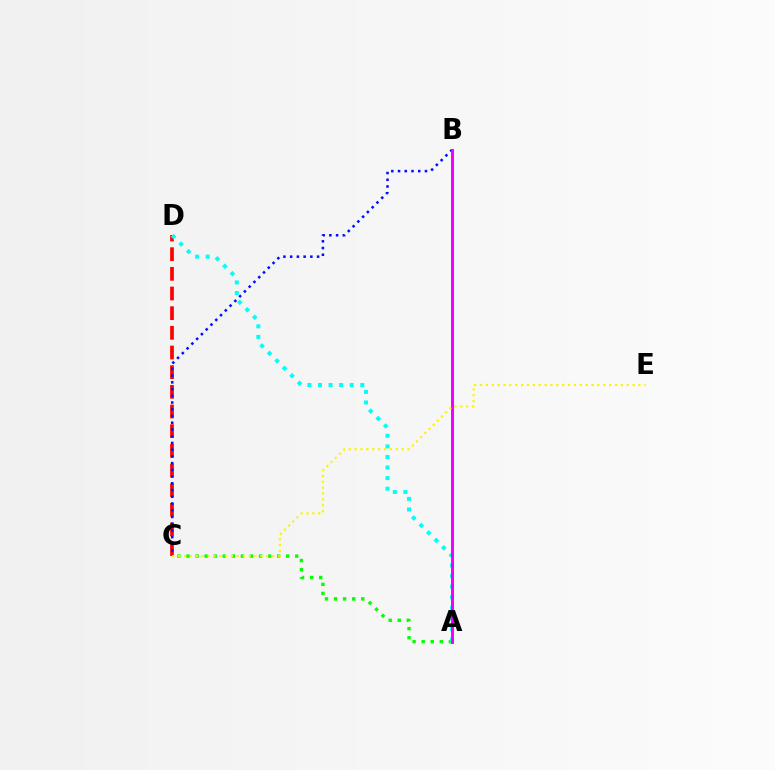{('C', 'D'): [{'color': '#ff0000', 'line_style': 'dashed', 'thickness': 2.67}], ('A', 'C'): [{'color': '#08ff00', 'line_style': 'dotted', 'thickness': 2.46}], ('B', 'C'): [{'color': '#0010ff', 'line_style': 'dotted', 'thickness': 1.83}], ('A', 'D'): [{'color': '#00fff6', 'line_style': 'dotted', 'thickness': 2.87}], ('A', 'B'): [{'color': '#ee00ff', 'line_style': 'solid', 'thickness': 2.11}], ('C', 'E'): [{'color': '#fcf500', 'line_style': 'dotted', 'thickness': 1.59}]}